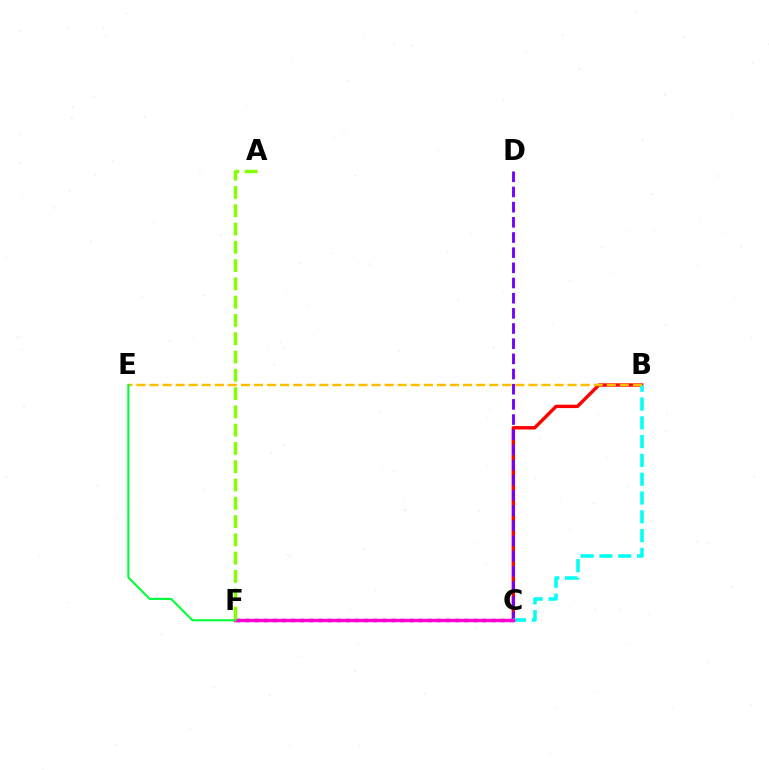{('B', 'C'): [{'color': '#ff0000', 'line_style': 'solid', 'thickness': 2.45}, {'color': '#00fff6', 'line_style': 'dashed', 'thickness': 2.55}], ('C', 'F'): [{'color': '#004bff', 'line_style': 'dotted', 'thickness': 2.48}, {'color': '#ff00cf', 'line_style': 'solid', 'thickness': 2.48}], ('C', 'D'): [{'color': '#7200ff', 'line_style': 'dashed', 'thickness': 2.06}], ('B', 'E'): [{'color': '#ffbd00', 'line_style': 'dashed', 'thickness': 1.78}], ('E', 'F'): [{'color': '#00ff39', 'line_style': 'solid', 'thickness': 1.51}], ('A', 'F'): [{'color': '#84ff00', 'line_style': 'dashed', 'thickness': 2.48}]}